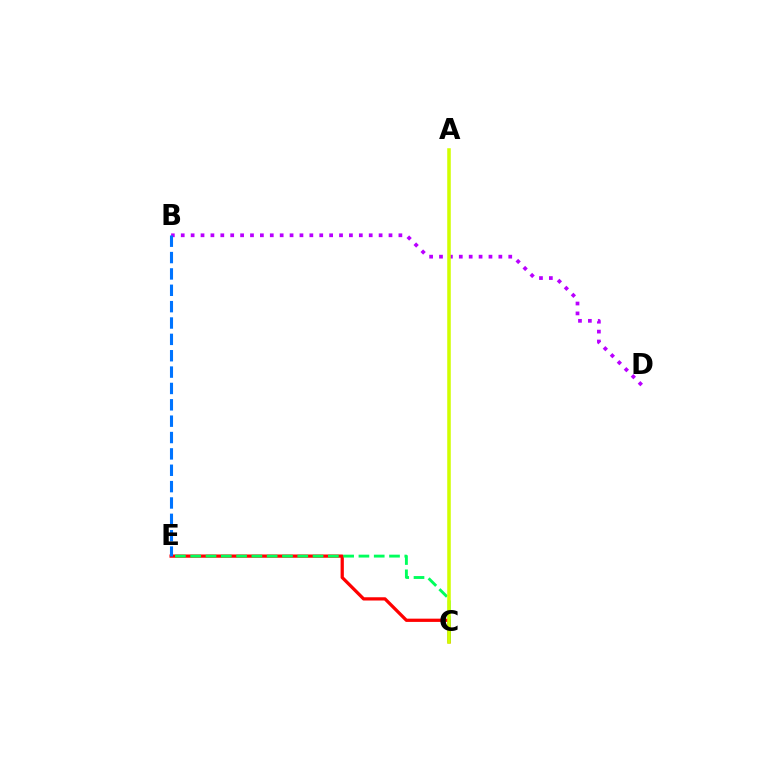{('C', 'E'): [{'color': '#ff0000', 'line_style': 'solid', 'thickness': 2.34}, {'color': '#00ff5c', 'line_style': 'dashed', 'thickness': 2.08}], ('B', 'D'): [{'color': '#b900ff', 'line_style': 'dotted', 'thickness': 2.69}], ('A', 'C'): [{'color': '#d1ff00', 'line_style': 'solid', 'thickness': 2.55}], ('B', 'E'): [{'color': '#0074ff', 'line_style': 'dashed', 'thickness': 2.22}]}